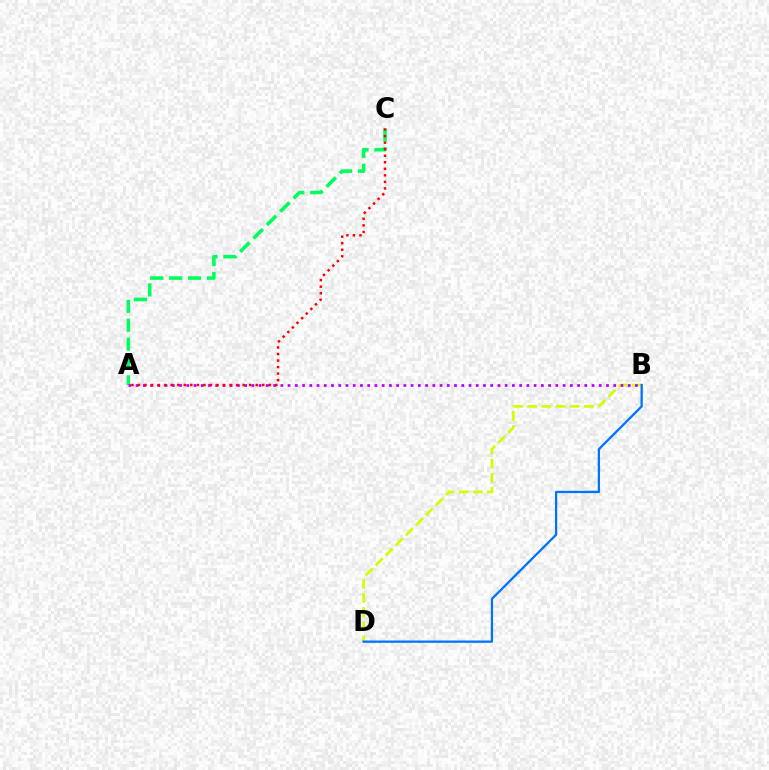{('B', 'D'): [{'color': '#d1ff00', 'line_style': 'dashed', 'thickness': 1.92}, {'color': '#0074ff', 'line_style': 'solid', 'thickness': 1.65}], ('A', 'C'): [{'color': '#00ff5c', 'line_style': 'dashed', 'thickness': 2.57}, {'color': '#ff0000', 'line_style': 'dotted', 'thickness': 1.78}], ('A', 'B'): [{'color': '#b900ff', 'line_style': 'dotted', 'thickness': 1.97}]}